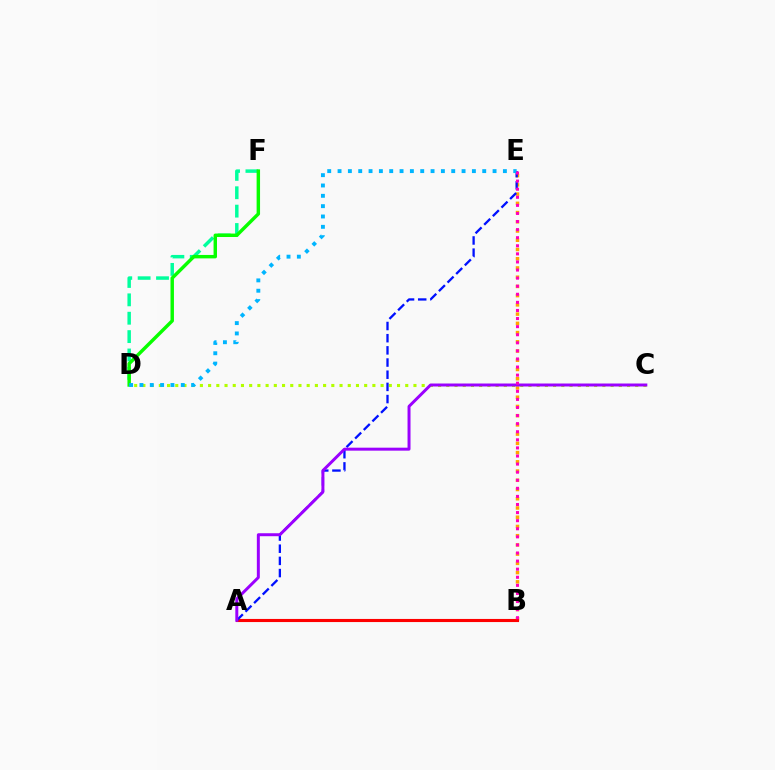{('B', 'E'): [{'color': '#ffa500', 'line_style': 'dotted', 'thickness': 2.51}, {'color': '#ff00bd', 'line_style': 'dotted', 'thickness': 2.2}], ('D', 'F'): [{'color': '#00ff9d', 'line_style': 'dashed', 'thickness': 2.5}, {'color': '#08ff00', 'line_style': 'solid', 'thickness': 2.47}], ('C', 'D'): [{'color': '#b3ff00', 'line_style': 'dotted', 'thickness': 2.23}], ('A', 'B'): [{'color': '#ff0000', 'line_style': 'solid', 'thickness': 2.24}], ('A', 'E'): [{'color': '#0010ff', 'line_style': 'dashed', 'thickness': 1.65}], ('A', 'C'): [{'color': '#9b00ff', 'line_style': 'solid', 'thickness': 2.14}], ('D', 'E'): [{'color': '#00b5ff', 'line_style': 'dotted', 'thickness': 2.81}]}